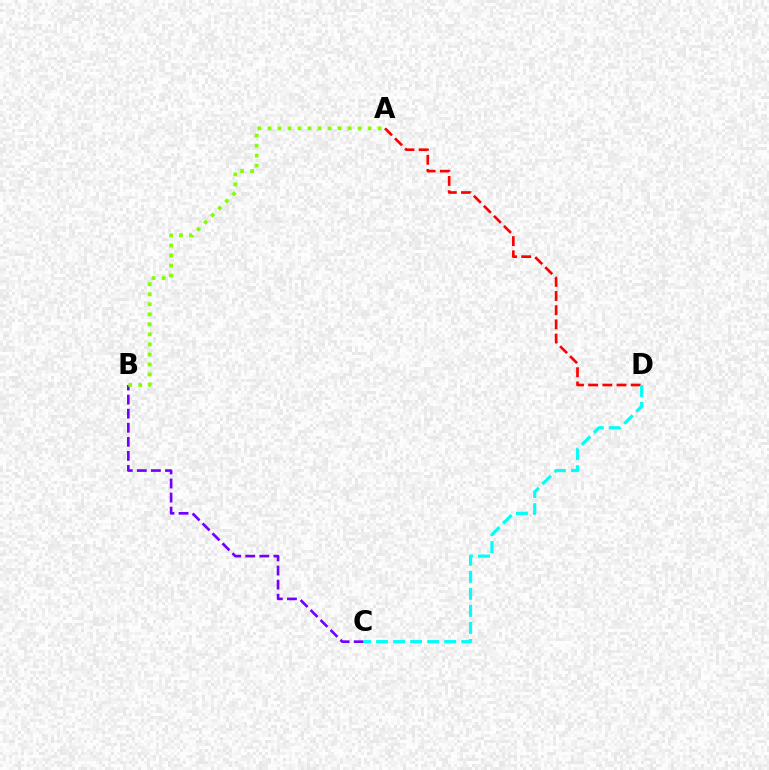{('B', 'C'): [{'color': '#7200ff', 'line_style': 'dashed', 'thickness': 1.91}], ('A', 'D'): [{'color': '#ff0000', 'line_style': 'dashed', 'thickness': 1.93}], ('A', 'B'): [{'color': '#84ff00', 'line_style': 'dotted', 'thickness': 2.72}], ('C', 'D'): [{'color': '#00fff6', 'line_style': 'dashed', 'thickness': 2.32}]}